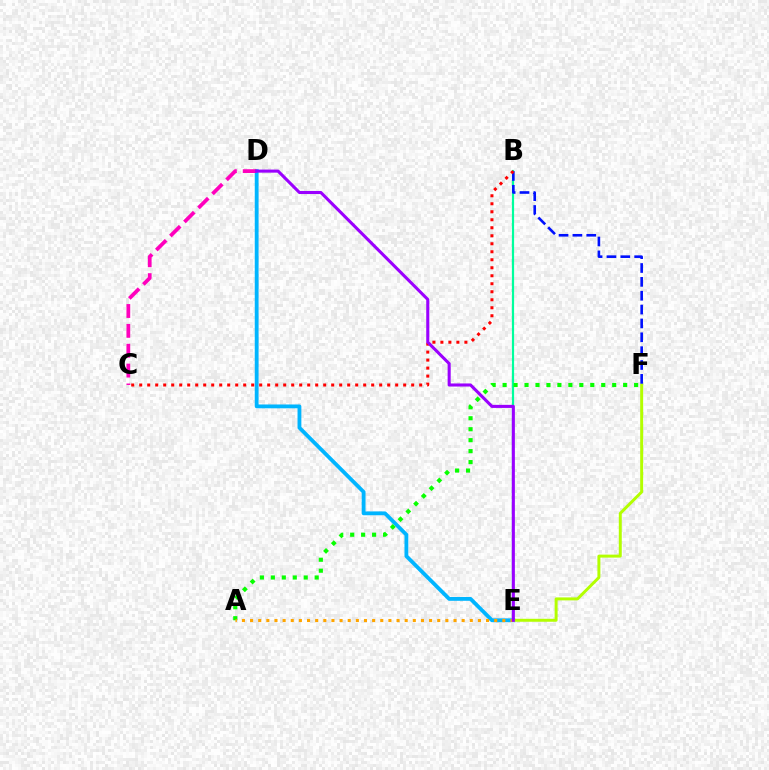{('D', 'E'): [{'color': '#00b5ff', 'line_style': 'solid', 'thickness': 2.76}, {'color': '#9b00ff', 'line_style': 'solid', 'thickness': 2.21}], ('B', 'E'): [{'color': '#00ff9d', 'line_style': 'solid', 'thickness': 1.59}], ('E', 'F'): [{'color': '#b3ff00', 'line_style': 'solid', 'thickness': 2.13}], ('B', 'F'): [{'color': '#0010ff', 'line_style': 'dashed', 'thickness': 1.88}], ('B', 'C'): [{'color': '#ff0000', 'line_style': 'dotted', 'thickness': 2.17}], ('C', 'D'): [{'color': '#ff00bd', 'line_style': 'dashed', 'thickness': 2.7}], ('A', 'F'): [{'color': '#08ff00', 'line_style': 'dotted', 'thickness': 2.98}], ('A', 'E'): [{'color': '#ffa500', 'line_style': 'dotted', 'thickness': 2.21}]}